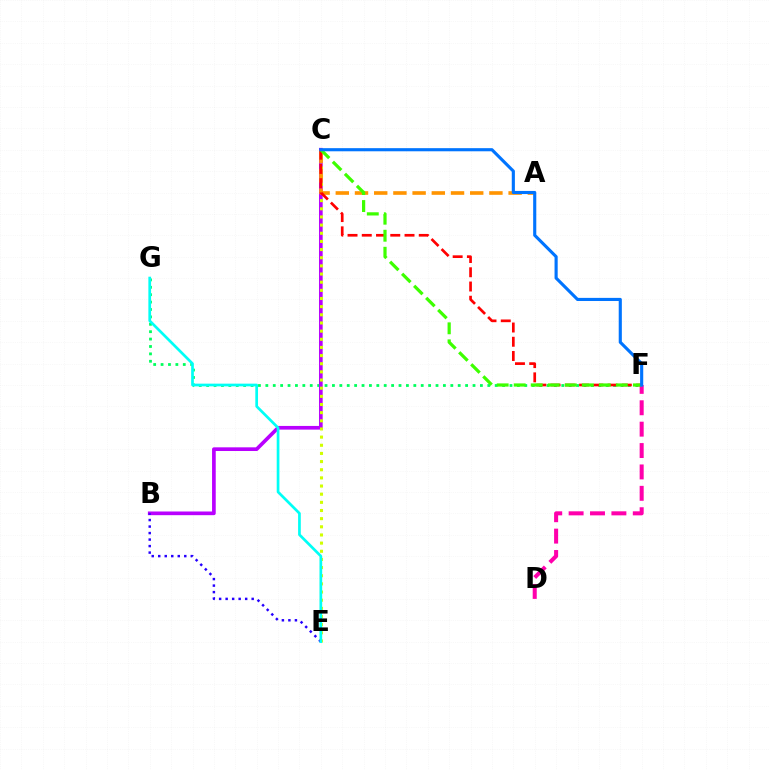{('F', 'G'): [{'color': '#00ff5c', 'line_style': 'dotted', 'thickness': 2.01}], ('B', 'C'): [{'color': '#b900ff', 'line_style': 'solid', 'thickness': 2.65}], ('C', 'E'): [{'color': '#d1ff00', 'line_style': 'dotted', 'thickness': 2.22}], ('A', 'C'): [{'color': '#ff9400', 'line_style': 'dashed', 'thickness': 2.61}], ('C', 'F'): [{'color': '#ff0000', 'line_style': 'dashed', 'thickness': 1.94}, {'color': '#3dff00', 'line_style': 'dashed', 'thickness': 2.31}, {'color': '#0074ff', 'line_style': 'solid', 'thickness': 2.25}], ('B', 'E'): [{'color': '#2500ff', 'line_style': 'dotted', 'thickness': 1.77}], ('D', 'F'): [{'color': '#ff00ac', 'line_style': 'dashed', 'thickness': 2.91}], ('E', 'G'): [{'color': '#00fff6', 'line_style': 'solid', 'thickness': 1.95}]}